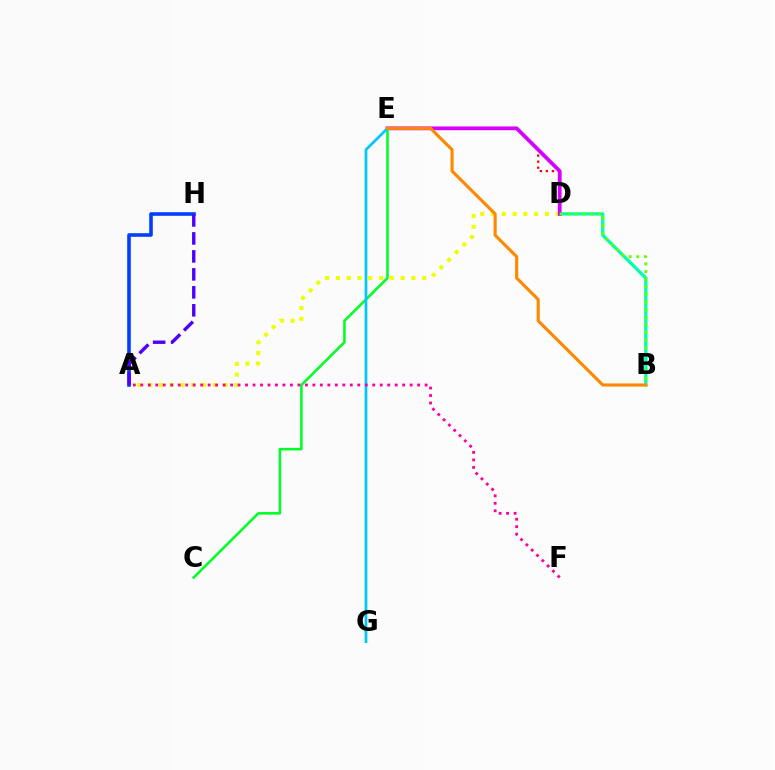{('A', 'D'): [{'color': '#eeff00', 'line_style': 'dotted', 'thickness': 2.93}], ('D', 'E'): [{'color': '#ff0000', 'line_style': 'dotted', 'thickness': 1.64}, {'color': '#d600ff', 'line_style': 'solid', 'thickness': 2.71}], ('B', 'D'): [{'color': '#00ffaf', 'line_style': 'solid', 'thickness': 2.38}, {'color': '#66ff00', 'line_style': 'dotted', 'thickness': 2.07}], ('A', 'H'): [{'color': '#003fff', 'line_style': 'solid', 'thickness': 2.59}, {'color': '#4f00ff', 'line_style': 'dashed', 'thickness': 2.44}], ('C', 'E'): [{'color': '#00ff27', 'line_style': 'solid', 'thickness': 1.84}], ('E', 'G'): [{'color': '#00c7ff', 'line_style': 'solid', 'thickness': 1.96}], ('B', 'E'): [{'color': '#ff8800', 'line_style': 'solid', 'thickness': 2.24}], ('A', 'F'): [{'color': '#ff00a0', 'line_style': 'dotted', 'thickness': 2.03}]}